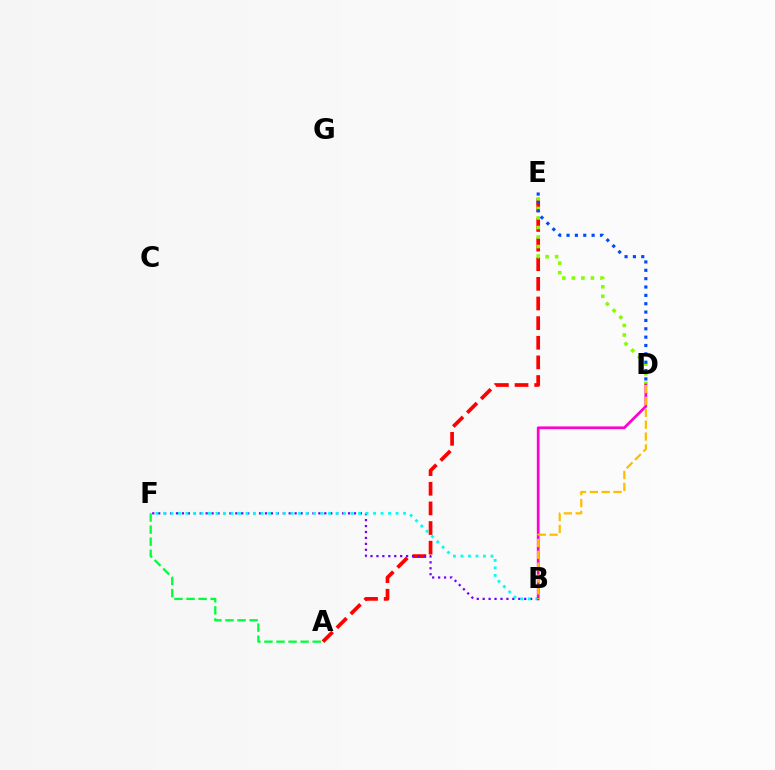{('A', 'E'): [{'color': '#ff0000', 'line_style': 'dashed', 'thickness': 2.67}], ('B', 'F'): [{'color': '#7200ff', 'line_style': 'dotted', 'thickness': 1.61}, {'color': '#00fff6', 'line_style': 'dotted', 'thickness': 2.04}], ('D', 'E'): [{'color': '#84ff00', 'line_style': 'dotted', 'thickness': 2.59}, {'color': '#004bff', 'line_style': 'dotted', 'thickness': 2.27}], ('B', 'D'): [{'color': '#ff00cf', 'line_style': 'solid', 'thickness': 1.96}, {'color': '#ffbd00', 'line_style': 'dashed', 'thickness': 1.61}], ('A', 'F'): [{'color': '#00ff39', 'line_style': 'dashed', 'thickness': 1.64}]}